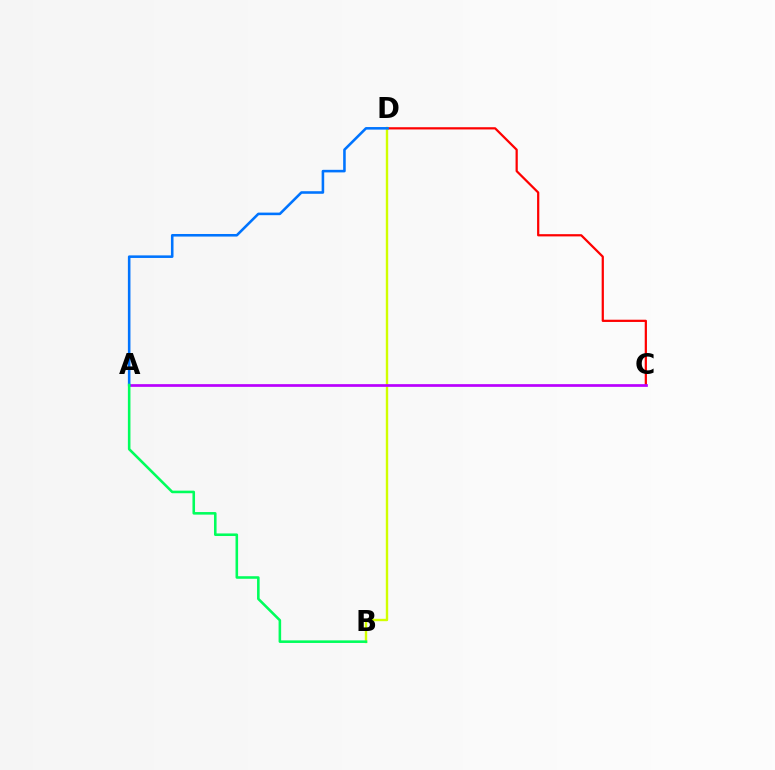{('C', 'D'): [{'color': '#ff0000', 'line_style': 'solid', 'thickness': 1.61}], ('B', 'D'): [{'color': '#d1ff00', 'line_style': 'solid', 'thickness': 1.73}], ('A', 'C'): [{'color': '#b900ff', 'line_style': 'solid', 'thickness': 1.95}], ('A', 'D'): [{'color': '#0074ff', 'line_style': 'solid', 'thickness': 1.85}], ('A', 'B'): [{'color': '#00ff5c', 'line_style': 'solid', 'thickness': 1.85}]}